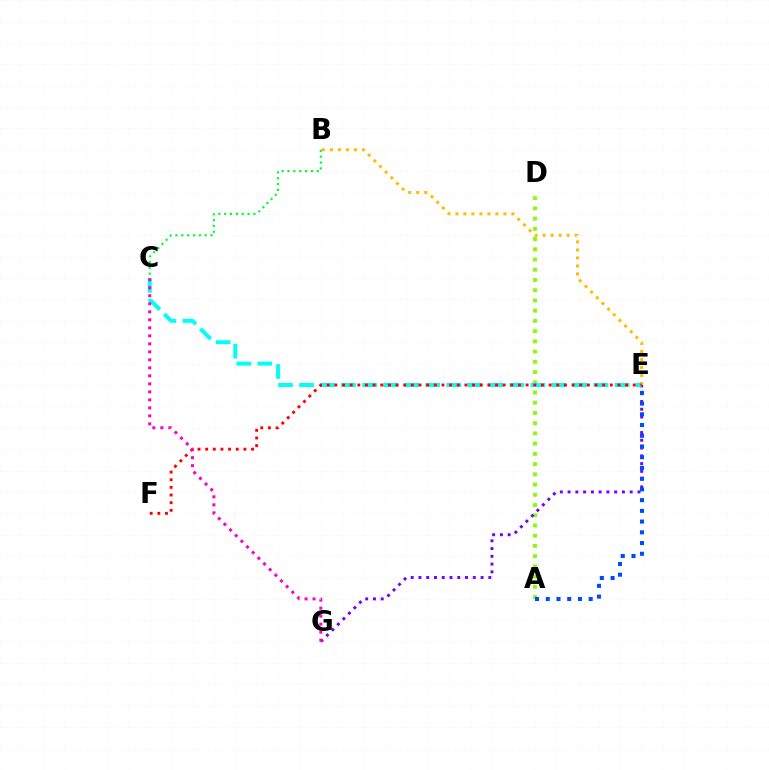{('A', 'D'): [{'color': '#84ff00', 'line_style': 'dotted', 'thickness': 2.78}], ('E', 'G'): [{'color': '#7200ff', 'line_style': 'dotted', 'thickness': 2.11}], ('B', 'E'): [{'color': '#ffbd00', 'line_style': 'dotted', 'thickness': 2.18}], ('C', 'E'): [{'color': '#00fff6', 'line_style': 'dashed', 'thickness': 2.86}], ('B', 'C'): [{'color': '#00ff39', 'line_style': 'dotted', 'thickness': 1.59}], ('A', 'E'): [{'color': '#004bff', 'line_style': 'dotted', 'thickness': 2.92}], ('E', 'F'): [{'color': '#ff0000', 'line_style': 'dotted', 'thickness': 2.08}], ('C', 'G'): [{'color': '#ff00cf', 'line_style': 'dotted', 'thickness': 2.18}]}